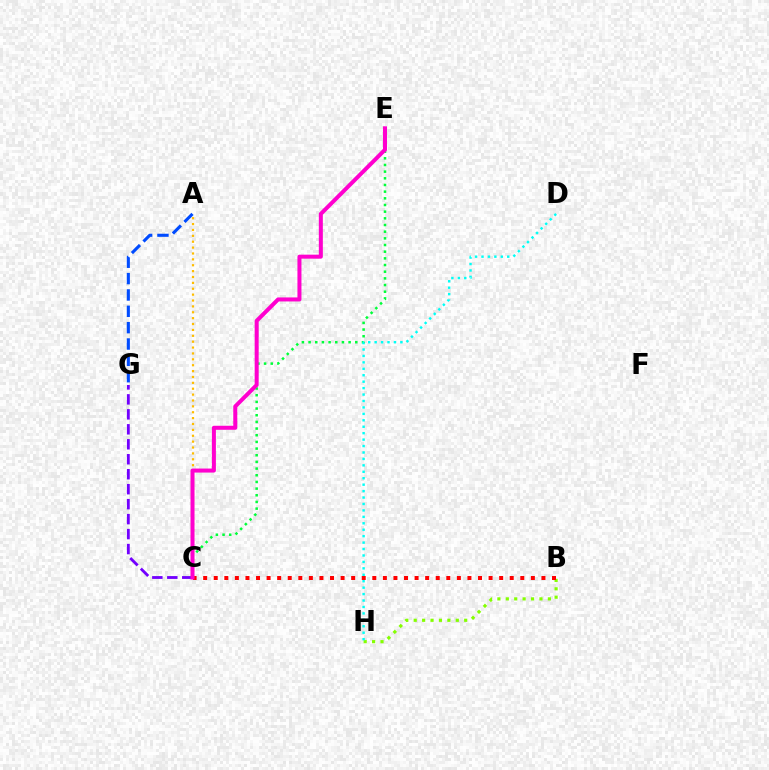{('B', 'H'): [{'color': '#84ff00', 'line_style': 'dotted', 'thickness': 2.29}], ('B', 'C'): [{'color': '#ff0000', 'line_style': 'dotted', 'thickness': 2.87}], ('C', 'E'): [{'color': '#00ff39', 'line_style': 'dotted', 'thickness': 1.81}, {'color': '#ff00cf', 'line_style': 'solid', 'thickness': 2.89}], ('A', 'C'): [{'color': '#ffbd00', 'line_style': 'dotted', 'thickness': 1.6}], ('C', 'G'): [{'color': '#7200ff', 'line_style': 'dashed', 'thickness': 2.03}], ('D', 'H'): [{'color': '#00fff6', 'line_style': 'dotted', 'thickness': 1.75}], ('A', 'G'): [{'color': '#004bff', 'line_style': 'dashed', 'thickness': 2.22}]}